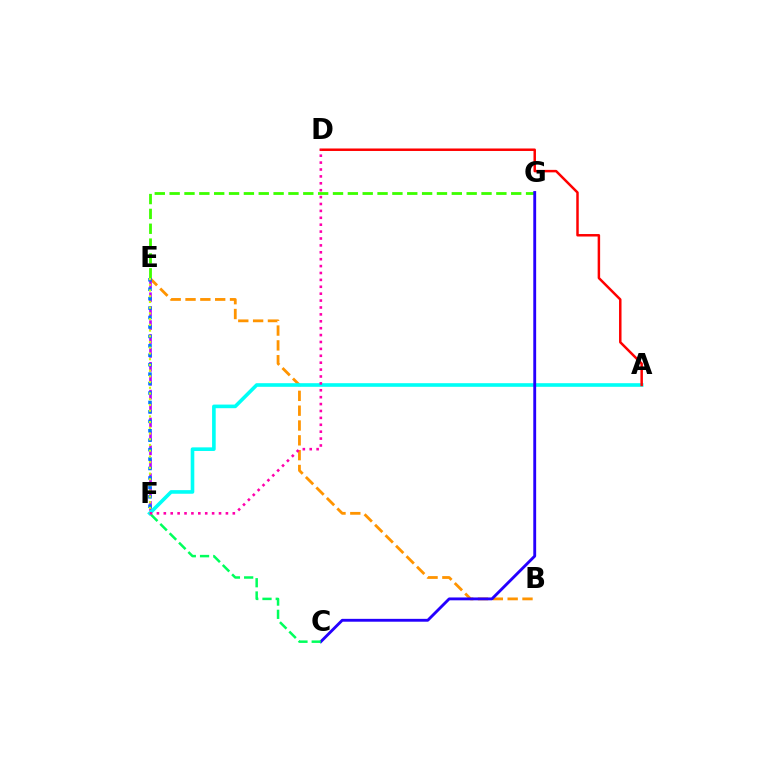{('B', 'E'): [{'color': '#ff9400', 'line_style': 'dashed', 'thickness': 2.01}], ('E', 'F'): [{'color': '#b900ff', 'line_style': 'dashed', 'thickness': 1.89}, {'color': '#0074ff', 'line_style': 'dotted', 'thickness': 2.56}, {'color': '#d1ff00', 'line_style': 'dotted', 'thickness': 1.55}], ('A', 'F'): [{'color': '#00fff6', 'line_style': 'solid', 'thickness': 2.61}], ('E', 'G'): [{'color': '#3dff00', 'line_style': 'dashed', 'thickness': 2.02}], ('C', 'G'): [{'color': '#2500ff', 'line_style': 'solid', 'thickness': 2.06}], ('C', 'F'): [{'color': '#00ff5c', 'line_style': 'dashed', 'thickness': 1.8}], ('A', 'D'): [{'color': '#ff0000', 'line_style': 'solid', 'thickness': 1.79}], ('D', 'F'): [{'color': '#ff00ac', 'line_style': 'dotted', 'thickness': 1.87}]}